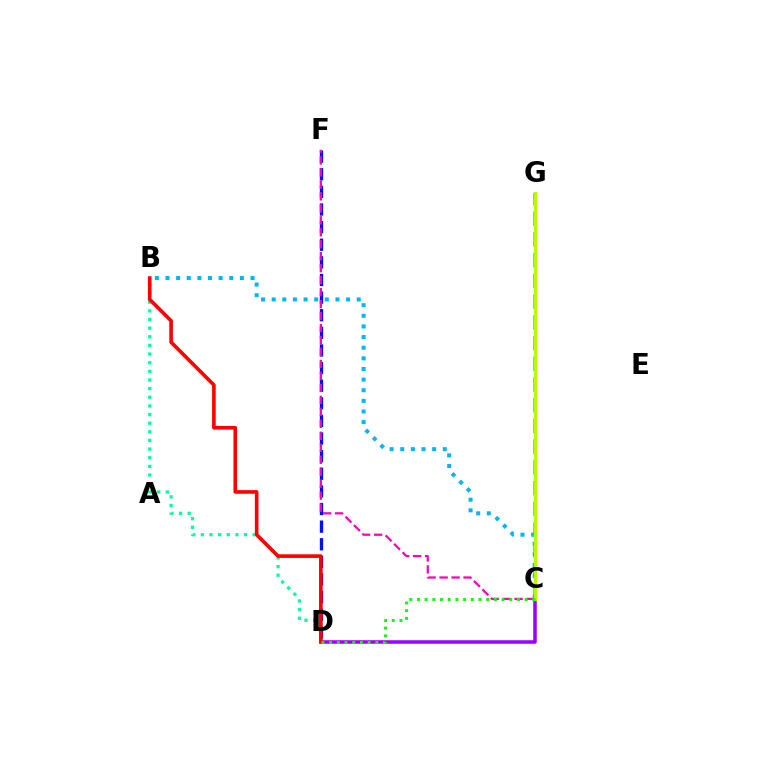{('C', 'G'): [{'color': '#ffa500', 'line_style': 'dashed', 'thickness': 2.82}, {'color': '#b3ff00', 'line_style': 'solid', 'thickness': 2.31}], ('B', 'D'): [{'color': '#00ff9d', 'line_style': 'dotted', 'thickness': 2.35}, {'color': '#ff0000', 'line_style': 'solid', 'thickness': 2.61}], ('D', 'F'): [{'color': '#0010ff', 'line_style': 'dashed', 'thickness': 2.39}], ('C', 'D'): [{'color': '#9b00ff', 'line_style': 'solid', 'thickness': 2.54}, {'color': '#08ff00', 'line_style': 'dotted', 'thickness': 2.09}], ('C', 'F'): [{'color': '#ff00bd', 'line_style': 'dashed', 'thickness': 1.63}], ('B', 'C'): [{'color': '#00b5ff', 'line_style': 'dotted', 'thickness': 2.89}]}